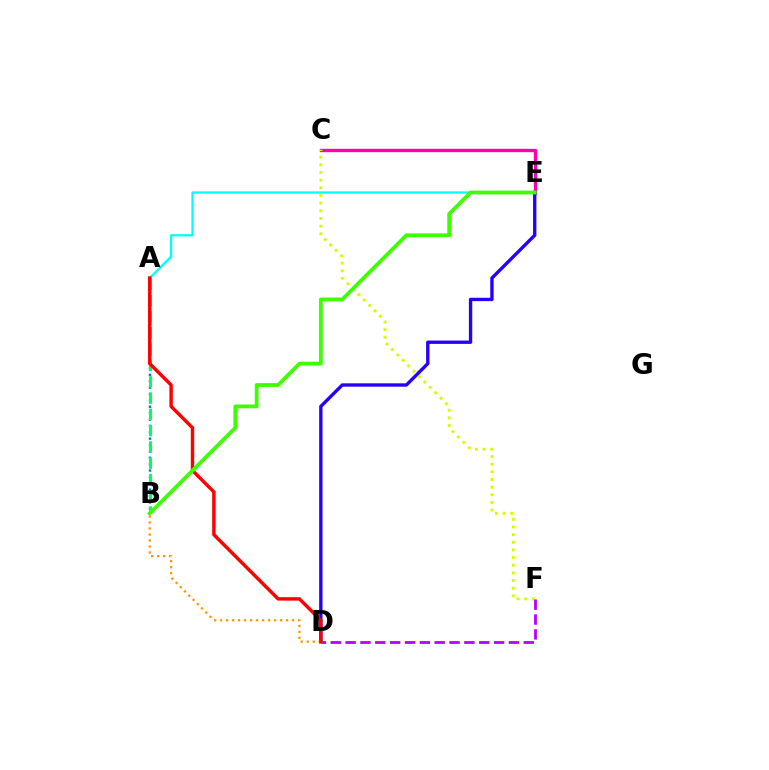{('C', 'E'): [{'color': '#ff00ac', 'line_style': 'solid', 'thickness': 2.41}], ('A', 'B'): [{'color': '#0074ff', 'line_style': 'dotted', 'thickness': 1.73}, {'color': '#00ff5c', 'line_style': 'dashed', 'thickness': 2.21}], ('C', 'F'): [{'color': '#d1ff00', 'line_style': 'dotted', 'thickness': 2.08}], ('D', 'E'): [{'color': '#2500ff', 'line_style': 'solid', 'thickness': 2.41}], ('D', 'F'): [{'color': '#b900ff', 'line_style': 'dashed', 'thickness': 2.02}], ('A', 'E'): [{'color': '#00fff6', 'line_style': 'solid', 'thickness': 1.62}], ('B', 'D'): [{'color': '#ff9400', 'line_style': 'dotted', 'thickness': 1.63}], ('A', 'D'): [{'color': '#ff0000', 'line_style': 'solid', 'thickness': 2.46}], ('B', 'E'): [{'color': '#3dff00', 'line_style': 'solid', 'thickness': 2.71}]}